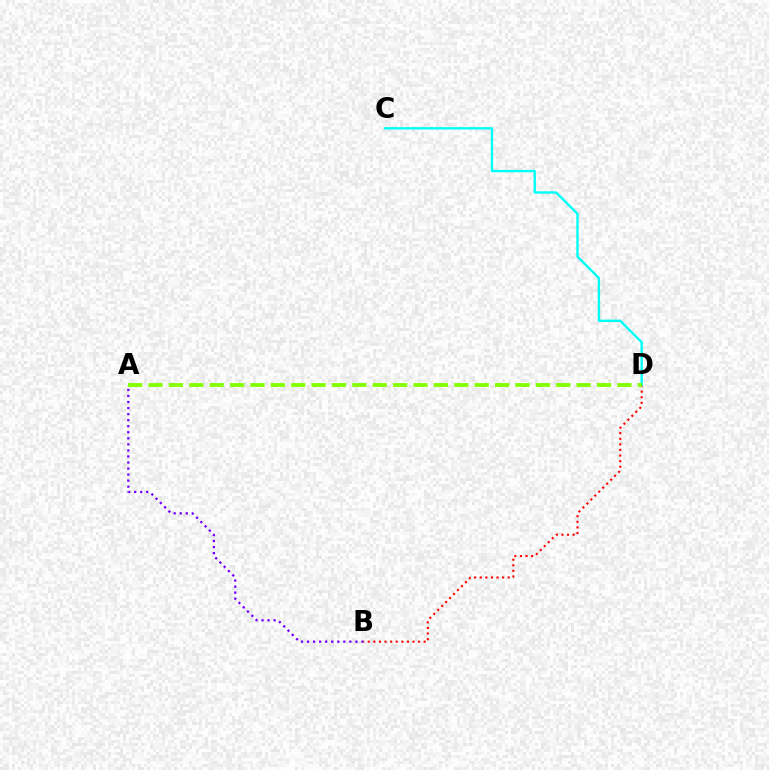{('A', 'B'): [{'color': '#7200ff', 'line_style': 'dotted', 'thickness': 1.64}], ('B', 'D'): [{'color': '#ff0000', 'line_style': 'dotted', 'thickness': 1.52}], ('C', 'D'): [{'color': '#00fff6', 'line_style': 'solid', 'thickness': 1.72}], ('A', 'D'): [{'color': '#84ff00', 'line_style': 'dashed', 'thickness': 2.77}]}